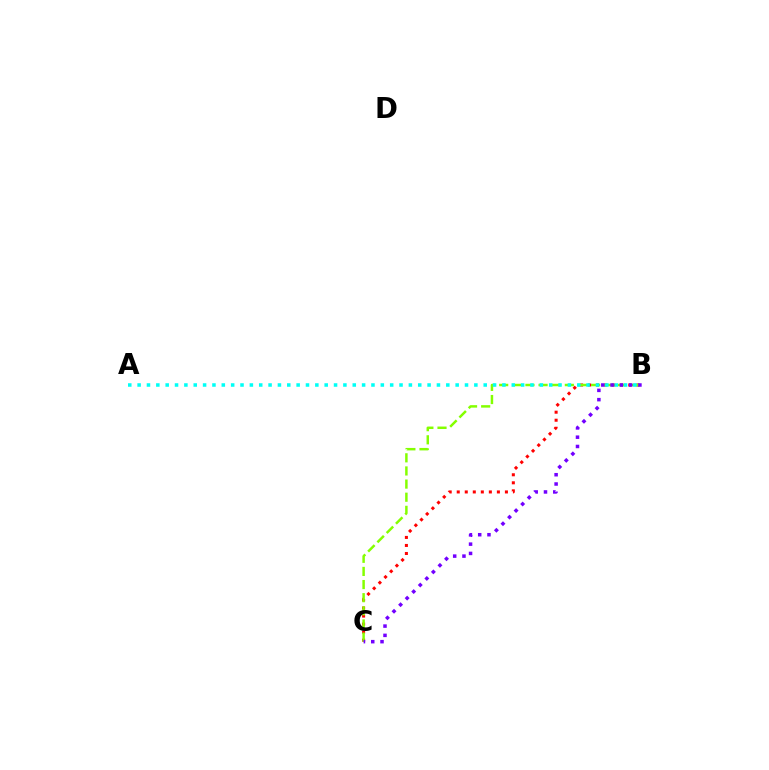{('B', 'C'): [{'color': '#ff0000', 'line_style': 'dotted', 'thickness': 2.18}, {'color': '#84ff00', 'line_style': 'dashed', 'thickness': 1.78}, {'color': '#7200ff', 'line_style': 'dotted', 'thickness': 2.52}], ('A', 'B'): [{'color': '#00fff6', 'line_style': 'dotted', 'thickness': 2.54}]}